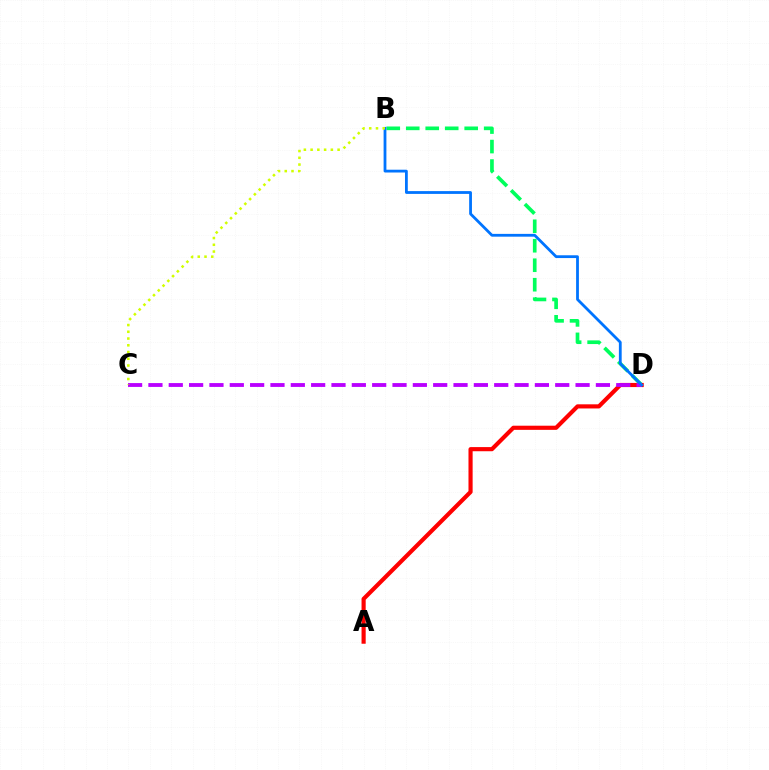{('B', 'D'): [{'color': '#00ff5c', 'line_style': 'dashed', 'thickness': 2.65}, {'color': '#0074ff', 'line_style': 'solid', 'thickness': 2.01}], ('A', 'D'): [{'color': '#ff0000', 'line_style': 'solid', 'thickness': 2.98}], ('C', 'D'): [{'color': '#b900ff', 'line_style': 'dashed', 'thickness': 2.76}], ('B', 'C'): [{'color': '#d1ff00', 'line_style': 'dotted', 'thickness': 1.83}]}